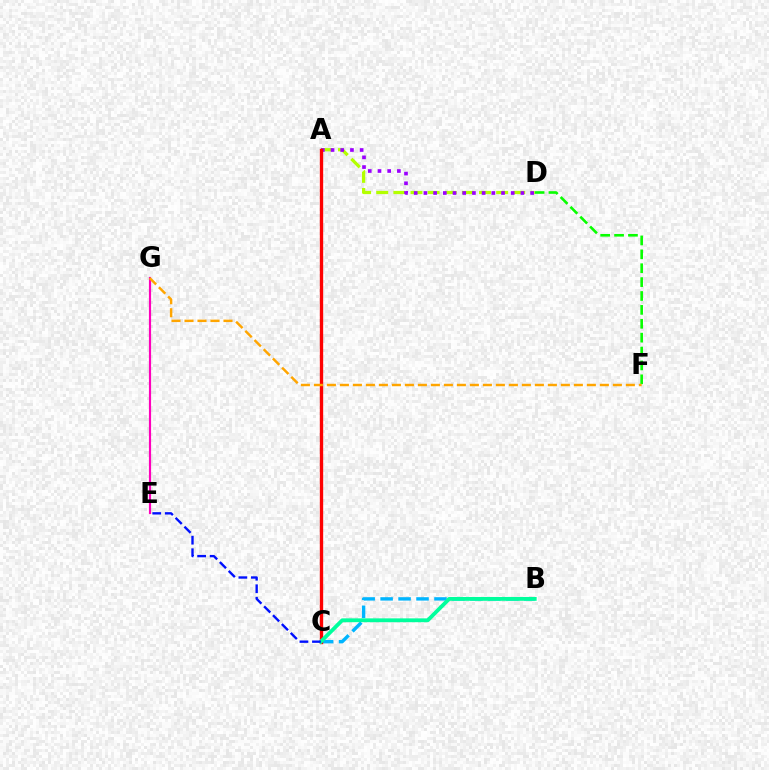{('D', 'F'): [{'color': '#08ff00', 'line_style': 'dashed', 'thickness': 1.89}], ('A', 'D'): [{'color': '#b3ff00', 'line_style': 'dashed', 'thickness': 2.33}, {'color': '#9b00ff', 'line_style': 'dotted', 'thickness': 2.64}], ('E', 'G'): [{'color': '#ff00bd', 'line_style': 'solid', 'thickness': 1.56}], ('B', 'C'): [{'color': '#00b5ff', 'line_style': 'dashed', 'thickness': 2.44}, {'color': '#00ff9d', 'line_style': 'solid', 'thickness': 2.76}], ('A', 'C'): [{'color': '#ff0000', 'line_style': 'solid', 'thickness': 2.41}], ('F', 'G'): [{'color': '#ffa500', 'line_style': 'dashed', 'thickness': 1.77}], ('C', 'E'): [{'color': '#0010ff', 'line_style': 'dashed', 'thickness': 1.7}]}